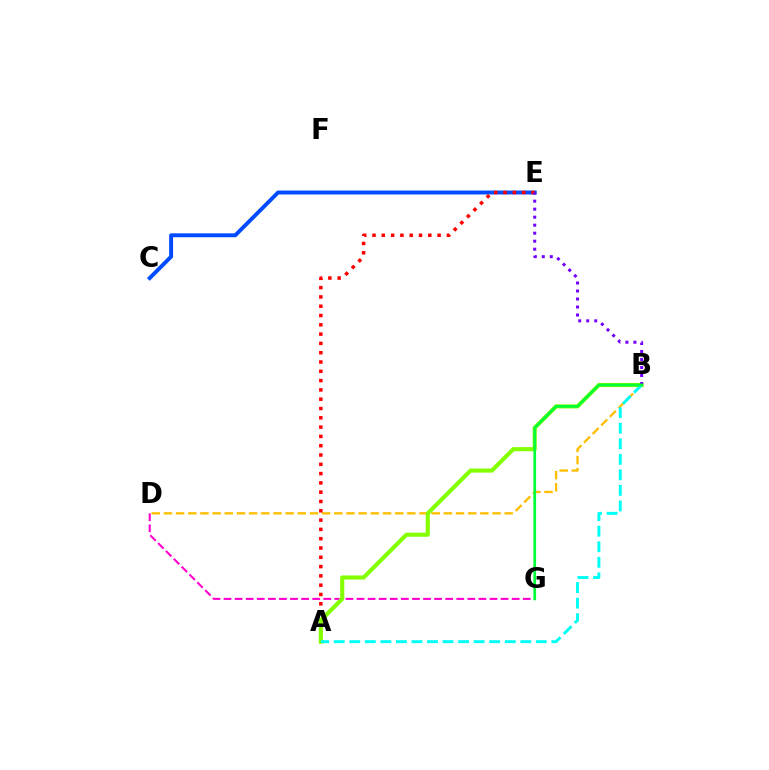{('D', 'G'): [{'color': '#ff00cf', 'line_style': 'dashed', 'thickness': 1.51}], ('B', 'D'): [{'color': '#ffbd00', 'line_style': 'dashed', 'thickness': 1.65}], ('C', 'E'): [{'color': '#004bff', 'line_style': 'solid', 'thickness': 2.81}], ('A', 'E'): [{'color': '#ff0000', 'line_style': 'dotted', 'thickness': 2.53}], ('A', 'B'): [{'color': '#84ff00', 'line_style': 'solid', 'thickness': 2.96}, {'color': '#00fff6', 'line_style': 'dashed', 'thickness': 2.11}], ('B', 'E'): [{'color': '#7200ff', 'line_style': 'dotted', 'thickness': 2.18}], ('B', 'G'): [{'color': '#00ff39', 'line_style': 'solid', 'thickness': 1.95}]}